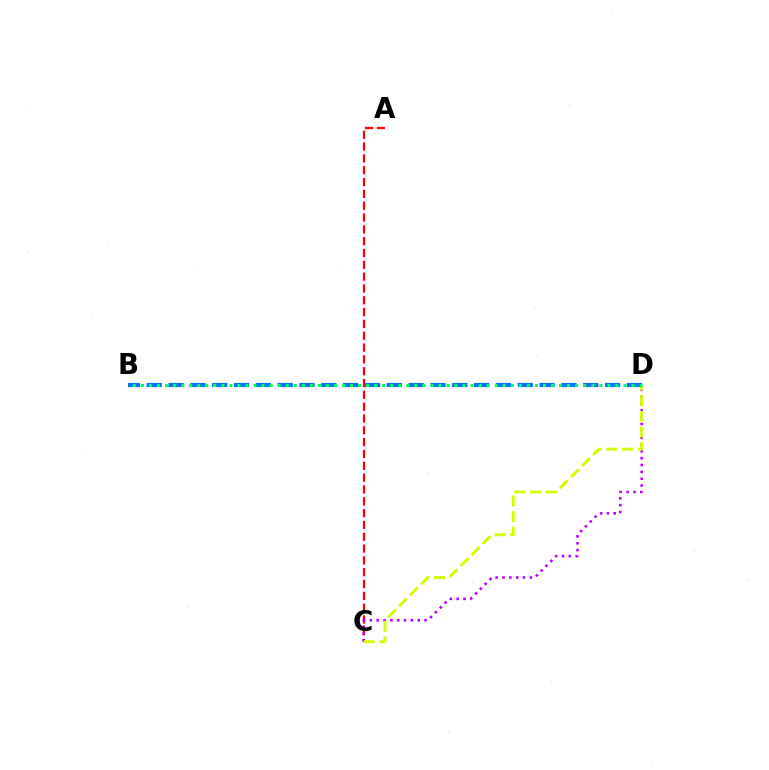{('A', 'C'): [{'color': '#ff0000', 'line_style': 'dashed', 'thickness': 1.61}], ('C', 'D'): [{'color': '#b900ff', 'line_style': 'dotted', 'thickness': 1.86}, {'color': '#d1ff00', 'line_style': 'dashed', 'thickness': 2.13}], ('B', 'D'): [{'color': '#0074ff', 'line_style': 'dashed', 'thickness': 2.96}, {'color': '#00ff5c', 'line_style': 'dotted', 'thickness': 2.18}]}